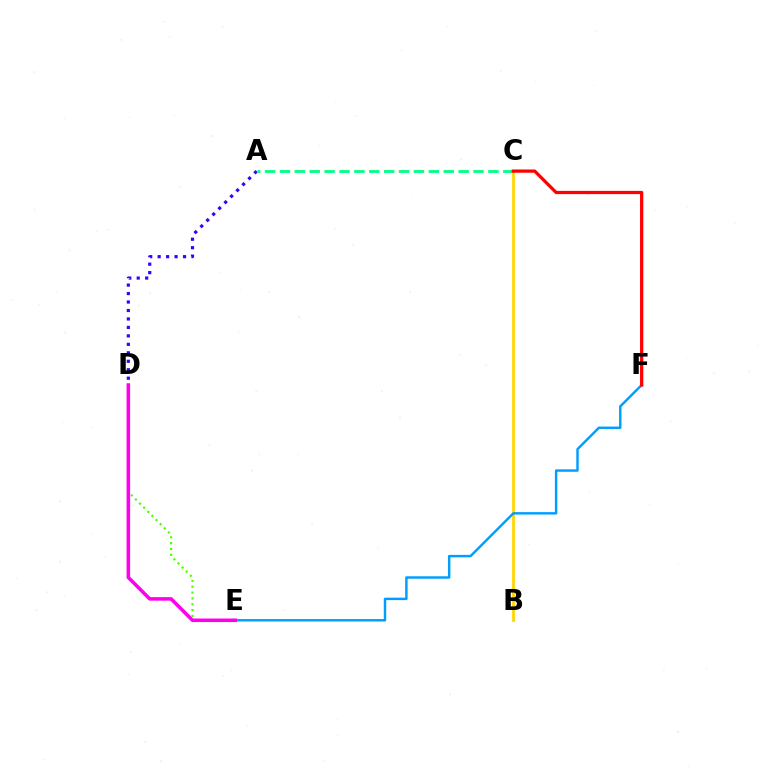{('D', 'E'): [{'color': '#4fff00', 'line_style': 'dotted', 'thickness': 1.58}, {'color': '#ff00ed', 'line_style': 'solid', 'thickness': 2.55}], ('A', 'D'): [{'color': '#3700ff', 'line_style': 'dotted', 'thickness': 2.3}], ('B', 'C'): [{'color': '#ffd500', 'line_style': 'solid', 'thickness': 1.99}], ('A', 'C'): [{'color': '#00ff86', 'line_style': 'dashed', 'thickness': 2.02}], ('E', 'F'): [{'color': '#009eff', 'line_style': 'solid', 'thickness': 1.76}], ('C', 'F'): [{'color': '#ff0000', 'line_style': 'solid', 'thickness': 2.33}]}